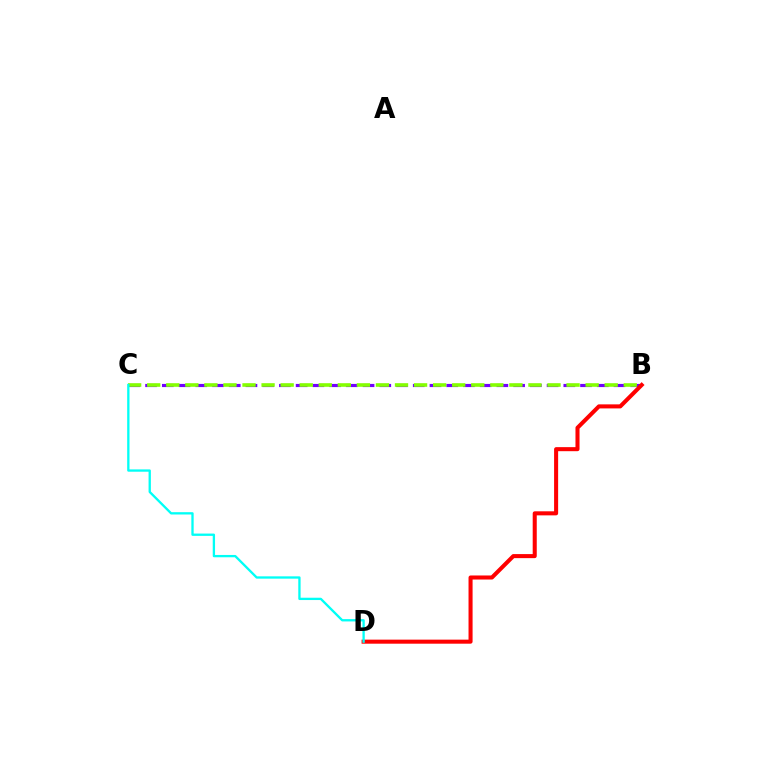{('B', 'C'): [{'color': '#7200ff', 'line_style': 'dashed', 'thickness': 2.27}, {'color': '#84ff00', 'line_style': 'dashed', 'thickness': 2.59}], ('B', 'D'): [{'color': '#ff0000', 'line_style': 'solid', 'thickness': 2.92}], ('C', 'D'): [{'color': '#00fff6', 'line_style': 'solid', 'thickness': 1.67}]}